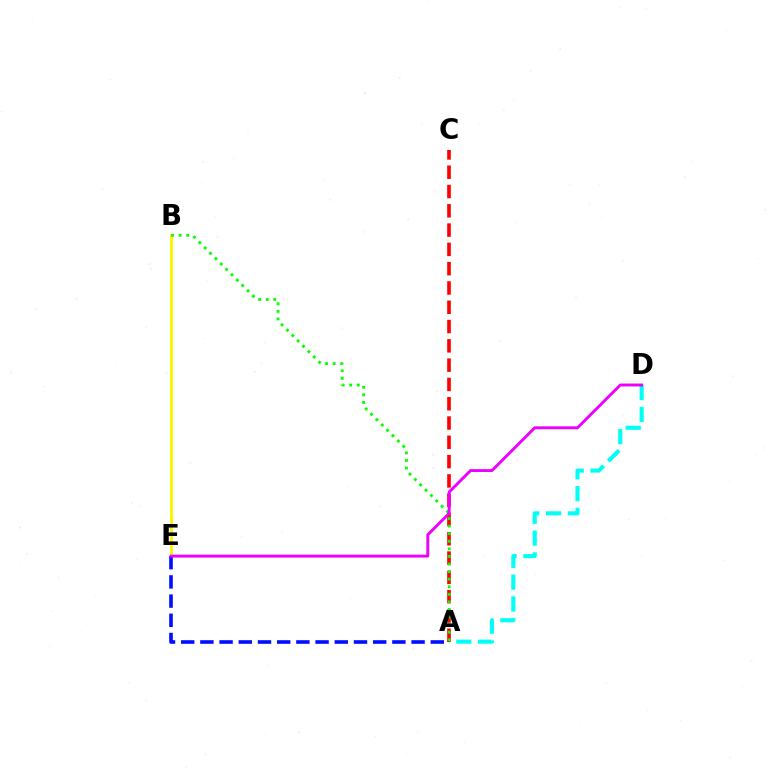{('A', 'C'): [{'color': '#ff0000', 'line_style': 'dashed', 'thickness': 2.62}], ('B', 'E'): [{'color': '#fcf500', 'line_style': 'solid', 'thickness': 2.05}], ('A', 'E'): [{'color': '#0010ff', 'line_style': 'dashed', 'thickness': 2.61}], ('A', 'B'): [{'color': '#08ff00', 'line_style': 'dotted', 'thickness': 2.06}], ('A', 'D'): [{'color': '#00fff6', 'line_style': 'dashed', 'thickness': 2.96}], ('D', 'E'): [{'color': '#ee00ff', 'line_style': 'solid', 'thickness': 2.09}]}